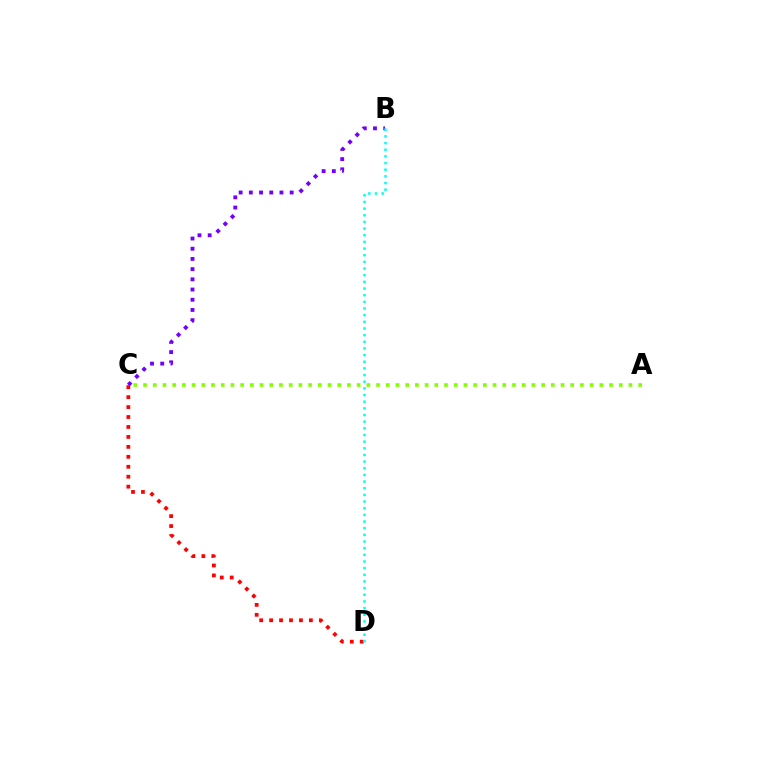{('C', 'D'): [{'color': '#ff0000', 'line_style': 'dotted', 'thickness': 2.7}], ('B', 'C'): [{'color': '#7200ff', 'line_style': 'dotted', 'thickness': 2.77}], ('A', 'C'): [{'color': '#84ff00', 'line_style': 'dotted', 'thickness': 2.64}], ('B', 'D'): [{'color': '#00fff6', 'line_style': 'dotted', 'thickness': 1.81}]}